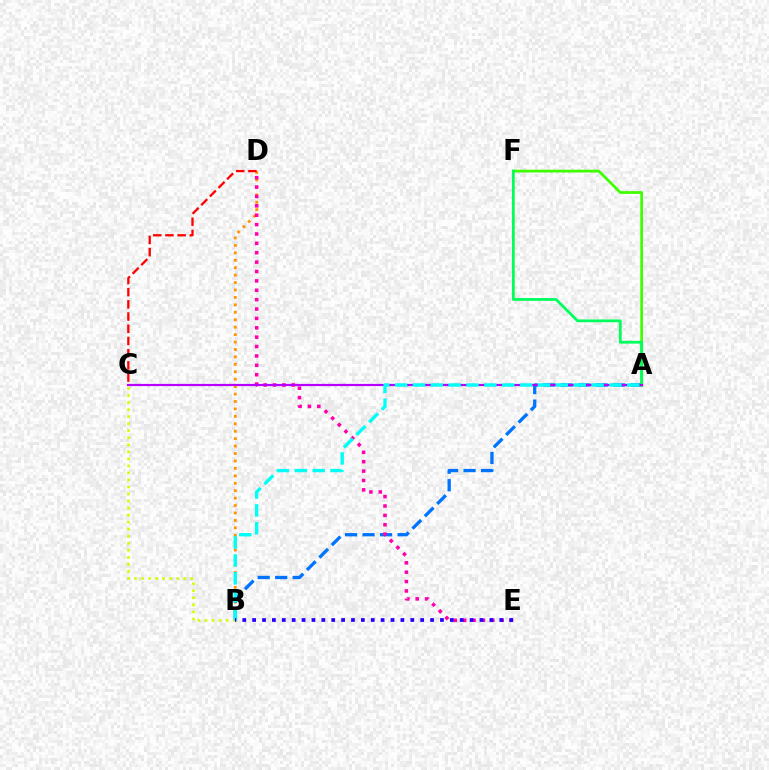{('B', 'D'): [{'color': '#ff9400', 'line_style': 'dotted', 'thickness': 2.02}], ('A', 'B'): [{'color': '#0074ff', 'line_style': 'dashed', 'thickness': 2.38}, {'color': '#00fff6', 'line_style': 'dashed', 'thickness': 2.43}], ('B', 'C'): [{'color': '#d1ff00', 'line_style': 'dotted', 'thickness': 1.91}], ('D', 'E'): [{'color': '#ff00ac', 'line_style': 'dotted', 'thickness': 2.55}], ('A', 'F'): [{'color': '#3dff00', 'line_style': 'solid', 'thickness': 1.99}, {'color': '#00ff5c', 'line_style': 'solid', 'thickness': 2.01}], ('A', 'C'): [{'color': '#b900ff', 'line_style': 'solid', 'thickness': 1.58}], ('C', 'D'): [{'color': '#ff0000', 'line_style': 'dashed', 'thickness': 1.66}], ('B', 'E'): [{'color': '#2500ff', 'line_style': 'dotted', 'thickness': 2.69}]}